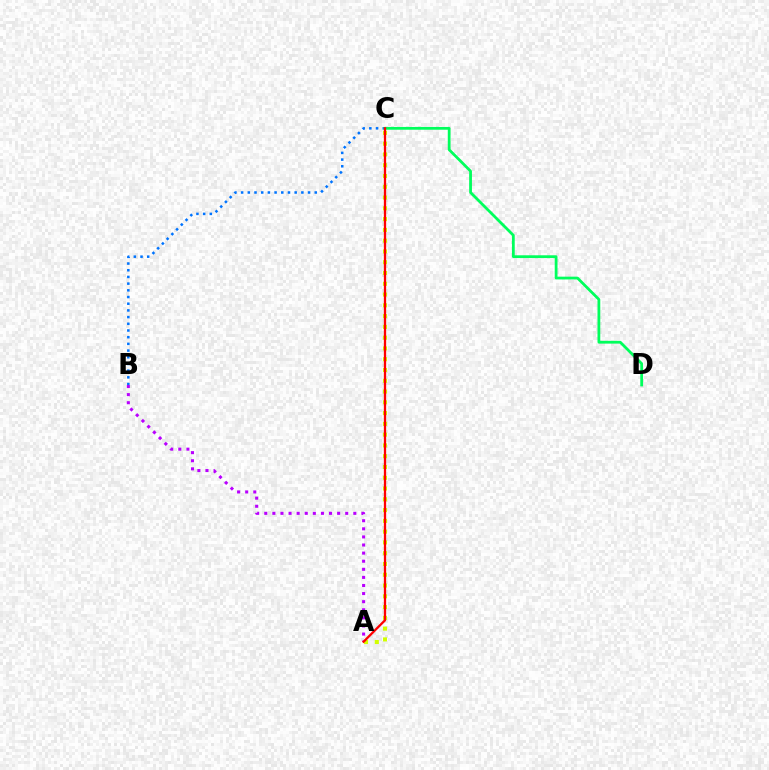{('A', 'C'): [{'color': '#d1ff00', 'line_style': 'dotted', 'thickness': 2.93}, {'color': '#ff0000', 'line_style': 'solid', 'thickness': 1.65}], ('B', 'C'): [{'color': '#0074ff', 'line_style': 'dotted', 'thickness': 1.82}], ('C', 'D'): [{'color': '#00ff5c', 'line_style': 'solid', 'thickness': 2.0}], ('A', 'B'): [{'color': '#b900ff', 'line_style': 'dotted', 'thickness': 2.2}]}